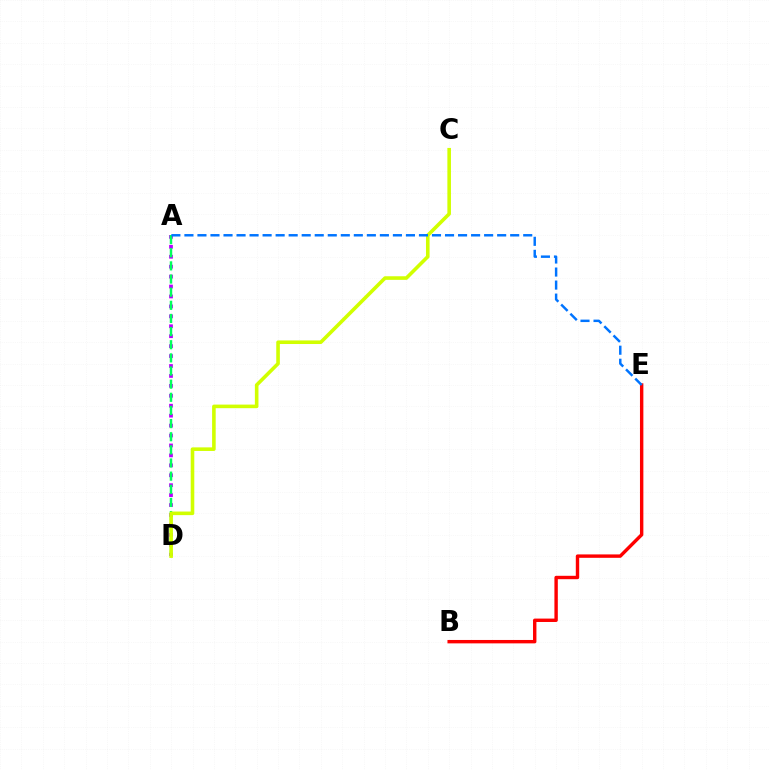{('A', 'D'): [{'color': '#b900ff', 'line_style': 'dotted', 'thickness': 2.7}, {'color': '#00ff5c', 'line_style': 'dashed', 'thickness': 1.79}], ('B', 'E'): [{'color': '#ff0000', 'line_style': 'solid', 'thickness': 2.45}], ('C', 'D'): [{'color': '#d1ff00', 'line_style': 'solid', 'thickness': 2.59}], ('A', 'E'): [{'color': '#0074ff', 'line_style': 'dashed', 'thickness': 1.77}]}